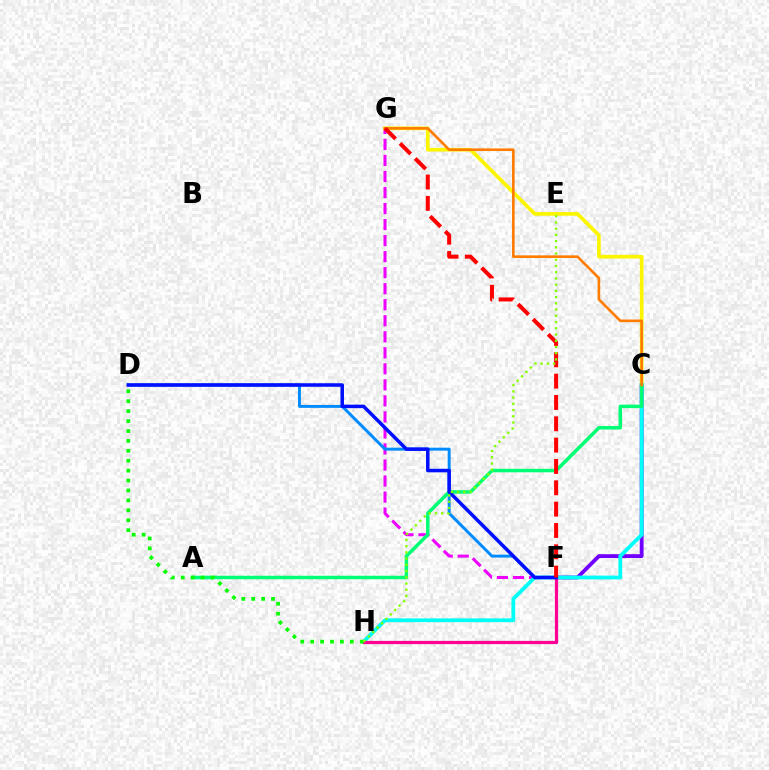{('F', 'G'): [{'color': '#ee00ff', 'line_style': 'dashed', 'thickness': 2.18}, {'color': '#ff0000', 'line_style': 'dashed', 'thickness': 2.9}], ('C', 'F'): [{'color': '#7200ff', 'line_style': 'solid', 'thickness': 2.77}], ('C', 'G'): [{'color': '#fcf500', 'line_style': 'solid', 'thickness': 2.65}, {'color': '#ff7c00', 'line_style': 'solid', 'thickness': 1.89}], ('C', 'H'): [{'color': '#00fff6', 'line_style': 'solid', 'thickness': 2.73}], ('D', 'F'): [{'color': '#008cff', 'line_style': 'solid', 'thickness': 2.13}, {'color': '#0010ff', 'line_style': 'solid', 'thickness': 2.54}], ('F', 'H'): [{'color': '#ff0094', 'line_style': 'solid', 'thickness': 2.34}], ('A', 'C'): [{'color': '#00ff74', 'line_style': 'solid', 'thickness': 2.51}], ('D', 'H'): [{'color': '#08ff00', 'line_style': 'dotted', 'thickness': 2.69}], ('E', 'H'): [{'color': '#84ff00', 'line_style': 'dotted', 'thickness': 1.69}]}